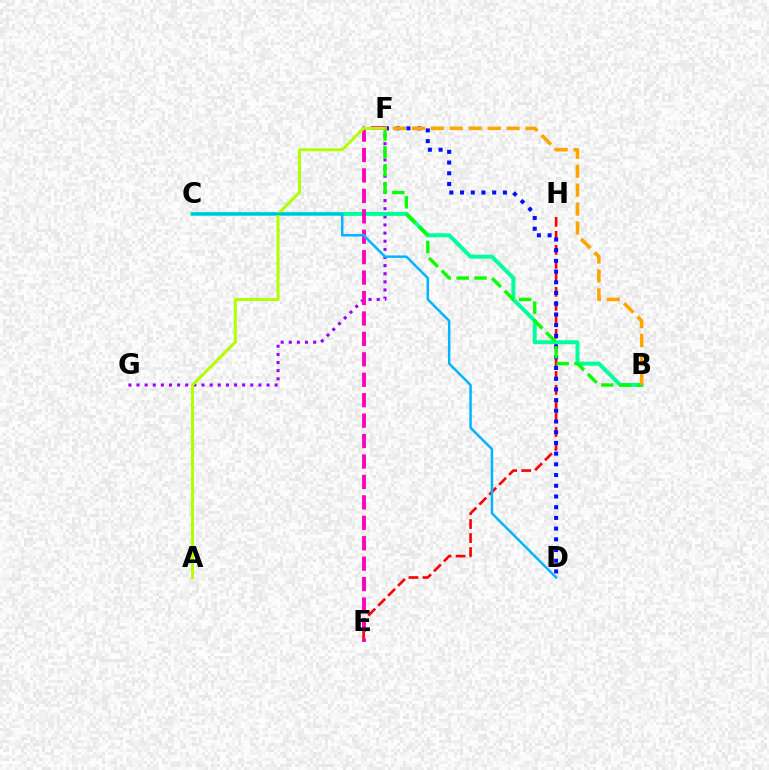{('E', 'H'): [{'color': '#ff0000', 'line_style': 'dashed', 'thickness': 1.9}], ('F', 'G'): [{'color': '#9b00ff', 'line_style': 'dotted', 'thickness': 2.21}], ('B', 'C'): [{'color': '#00ff9d', 'line_style': 'solid', 'thickness': 2.87}], ('D', 'F'): [{'color': '#0010ff', 'line_style': 'dotted', 'thickness': 2.91}], ('B', 'F'): [{'color': '#08ff00', 'line_style': 'dashed', 'thickness': 2.42}, {'color': '#ffa500', 'line_style': 'dashed', 'thickness': 2.57}], ('E', 'F'): [{'color': '#ff00bd', 'line_style': 'dashed', 'thickness': 2.78}], ('A', 'F'): [{'color': '#b3ff00', 'line_style': 'solid', 'thickness': 2.16}], ('C', 'D'): [{'color': '#00b5ff', 'line_style': 'solid', 'thickness': 1.79}]}